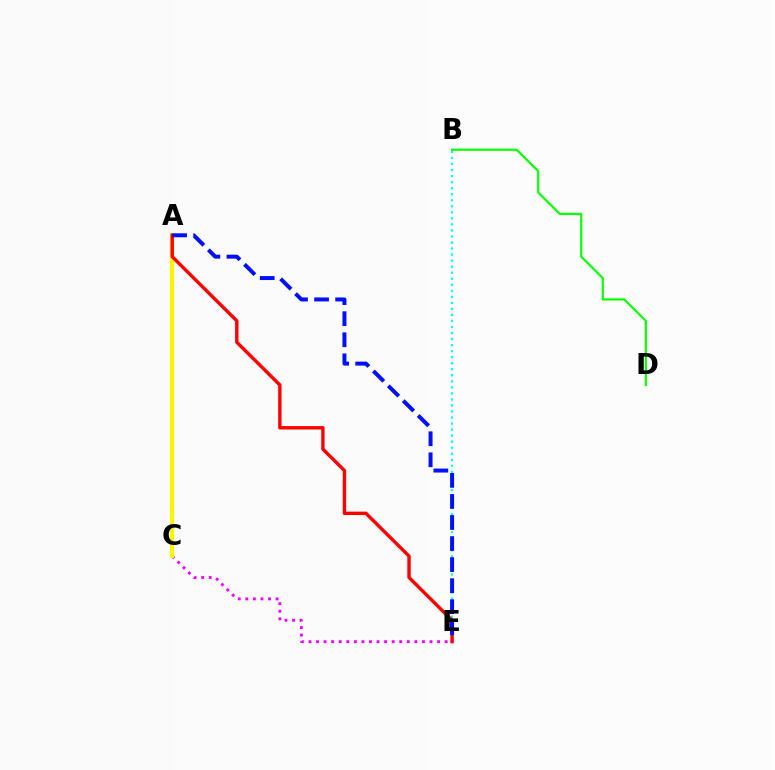{('C', 'E'): [{'color': '#ee00ff', 'line_style': 'dotted', 'thickness': 2.06}], ('B', 'E'): [{'color': '#00fff6', 'line_style': 'dotted', 'thickness': 1.64}], ('B', 'D'): [{'color': '#08ff00', 'line_style': 'solid', 'thickness': 1.57}], ('A', 'C'): [{'color': '#fcf500', 'line_style': 'solid', 'thickness': 2.99}], ('A', 'E'): [{'color': '#ff0000', 'line_style': 'solid', 'thickness': 2.44}, {'color': '#0010ff', 'line_style': 'dashed', 'thickness': 2.86}]}